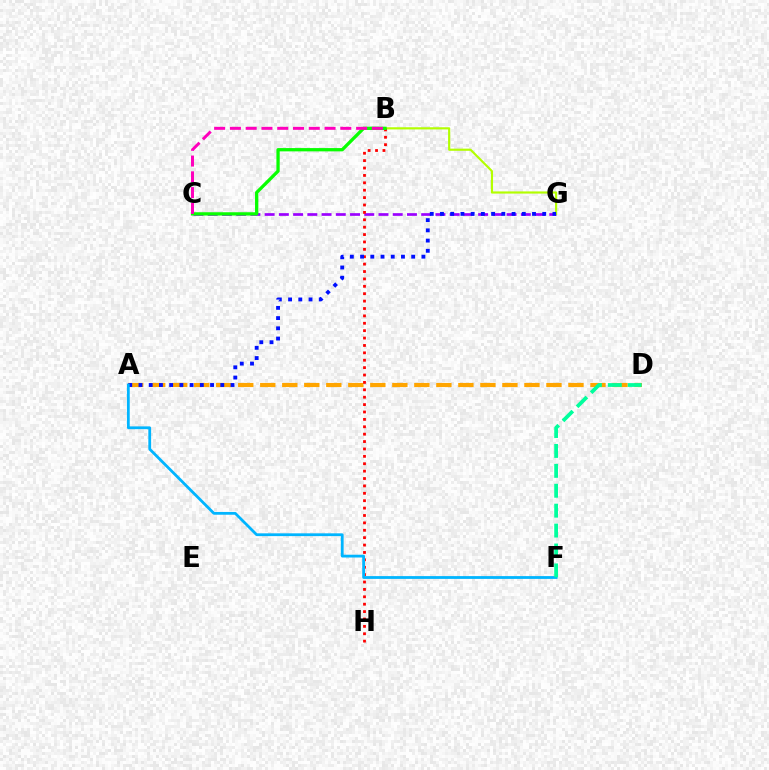{('A', 'D'): [{'color': '#ffa500', 'line_style': 'dashed', 'thickness': 2.99}], ('C', 'G'): [{'color': '#9b00ff', 'line_style': 'dashed', 'thickness': 1.93}], ('B', 'G'): [{'color': '#b3ff00', 'line_style': 'solid', 'thickness': 1.56}], ('B', 'H'): [{'color': '#ff0000', 'line_style': 'dotted', 'thickness': 2.01}], ('A', 'G'): [{'color': '#0010ff', 'line_style': 'dotted', 'thickness': 2.78}], ('B', 'C'): [{'color': '#08ff00', 'line_style': 'solid', 'thickness': 2.36}, {'color': '#ff00bd', 'line_style': 'dashed', 'thickness': 2.14}], ('A', 'F'): [{'color': '#00b5ff', 'line_style': 'solid', 'thickness': 2.01}], ('D', 'F'): [{'color': '#00ff9d', 'line_style': 'dashed', 'thickness': 2.71}]}